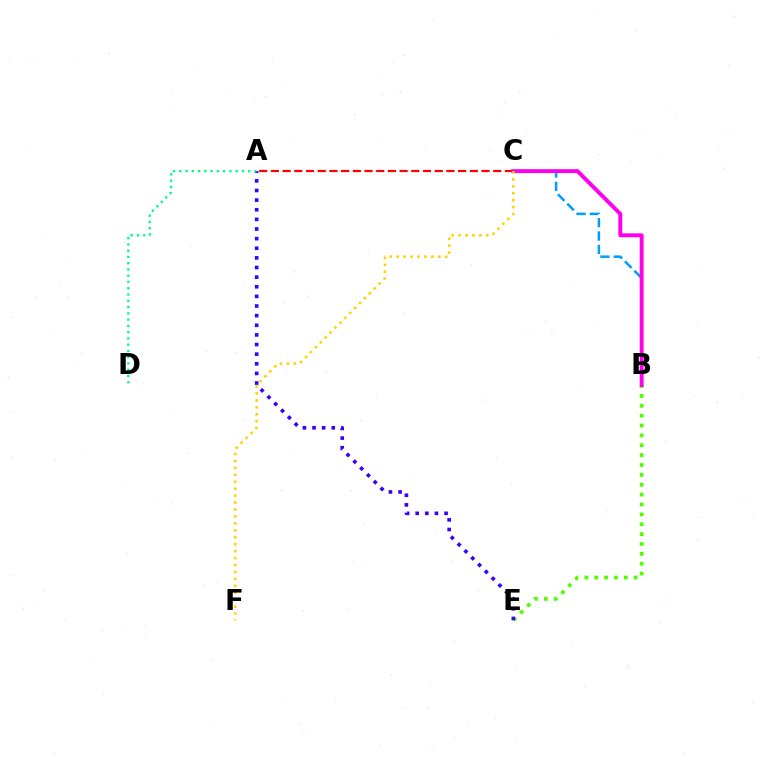{('B', 'E'): [{'color': '#4fff00', 'line_style': 'dotted', 'thickness': 2.68}], ('B', 'C'): [{'color': '#009eff', 'line_style': 'dashed', 'thickness': 1.81}, {'color': '#ff00ed', 'line_style': 'solid', 'thickness': 2.82}], ('A', 'E'): [{'color': '#3700ff', 'line_style': 'dotted', 'thickness': 2.62}], ('A', 'C'): [{'color': '#ff0000', 'line_style': 'dashed', 'thickness': 1.59}], ('C', 'F'): [{'color': '#ffd500', 'line_style': 'dotted', 'thickness': 1.89}], ('A', 'D'): [{'color': '#00ff86', 'line_style': 'dotted', 'thickness': 1.7}]}